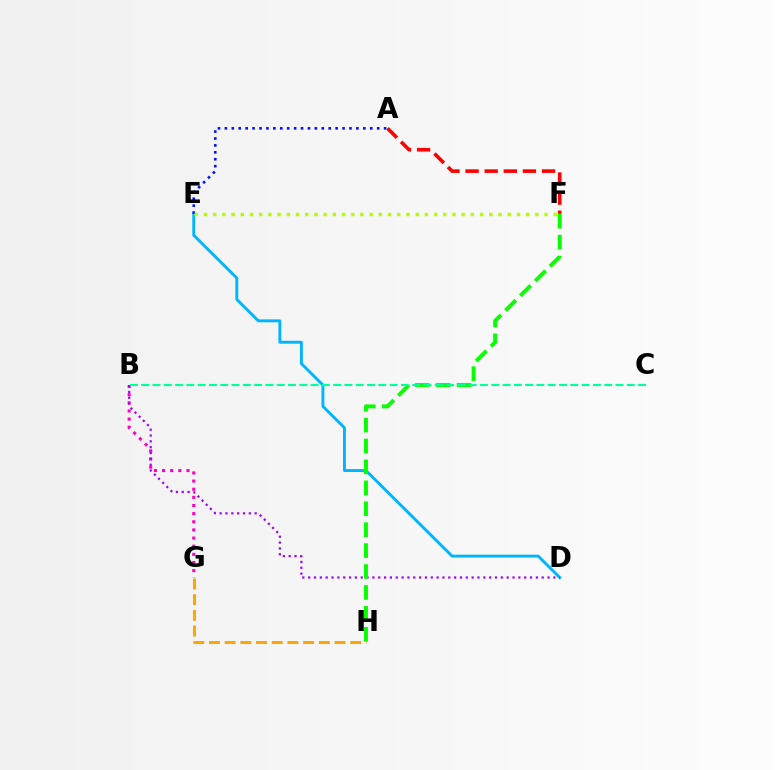{('D', 'E'): [{'color': '#00b5ff', 'line_style': 'solid', 'thickness': 2.09}], ('B', 'G'): [{'color': '#ff00bd', 'line_style': 'dotted', 'thickness': 2.21}], ('A', 'F'): [{'color': '#ff0000', 'line_style': 'dashed', 'thickness': 2.6}], ('G', 'H'): [{'color': '#ffa500', 'line_style': 'dashed', 'thickness': 2.13}], ('A', 'E'): [{'color': '#0010ff', 'line_style': 'dotted', 'thickness': 1.88}], ('B', 'D'): [{'color': '#9b00ff', 'line_style': 'dotted', 'thickness': 1.59}], ('F', 'H'): [{'color': '#08ff00', 'line_style': 'dashed', 'thickness': 2.84}], ('B', 'C'): [{'color': '#00ff9d', 'line_style': 'dashed', 'thickness': 1.53}], ('E', 'F'): [{'color': '#b3ff00', 'line_style': 'dotted', 'thickness': 2.5}]}